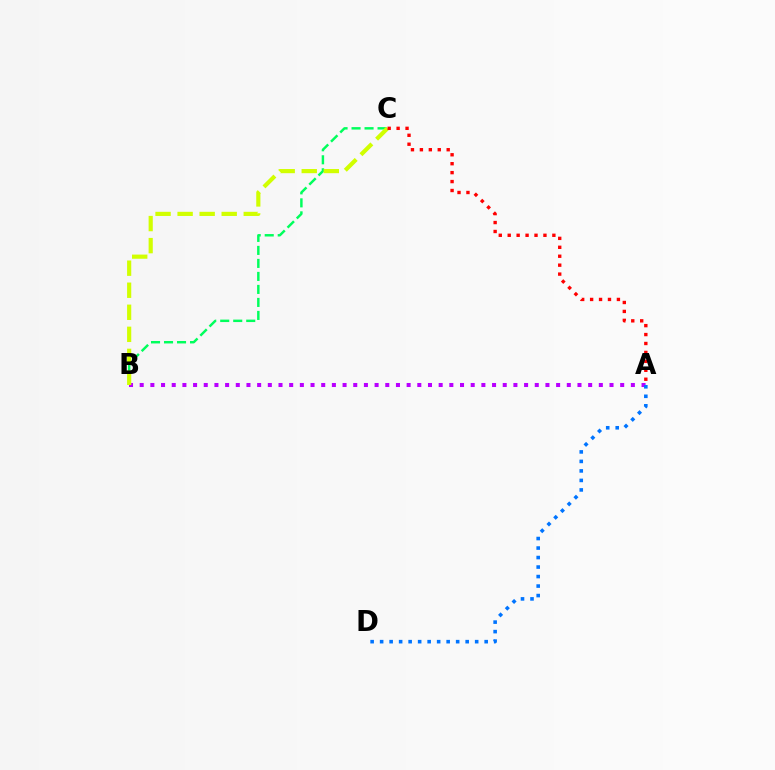{('A', 'B'): [{'color': '#b900ff', 'line_style': 'dotted', 'thickness': 2.9}], ('A', 'D'): [{'color': '#0074ff', 'line_style': 'dotted', 'thickness': 2.58}], ('B', 'C'): [{'color': '#00ff5c', 'line_style': 'dashed', 'thickness': 1.77}, {'color': '#d1ff00', 'line_style': 'dashed', 'thickness': 3.0}], ('A', 'C'): [{'color': '#ff0000', 'line_style': 'dotted', 'thickness': 2.43}]}